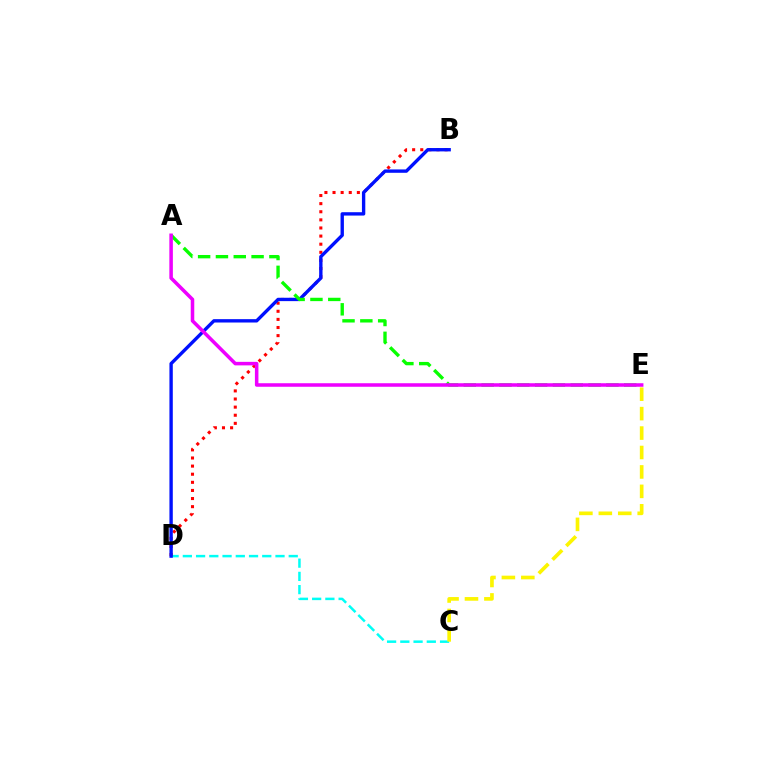{('C', 'D'): [{'color': '#00fff6', 'line_style': 'dashed', 'thickness': 1.8}], ('B', 'D'): [{'color': '#ff0000', 'line_style': 'dotted', 'thickness': 2.2}, {'color': '#0010ff', 'line_style': 'solid', 'thickness': 2.42}], ('A', 'E'): [{'color': '#08ff00', 'line_style': 'dashed', 'thickness': 2.42}, {'color': '#ee00ff', 'line_style': 'solid', 'thickness': 2.54}], ('C', 'E'): [{'color': '#fcf500', 'line_style': 'dashed', 'thickness': 2.64}]}